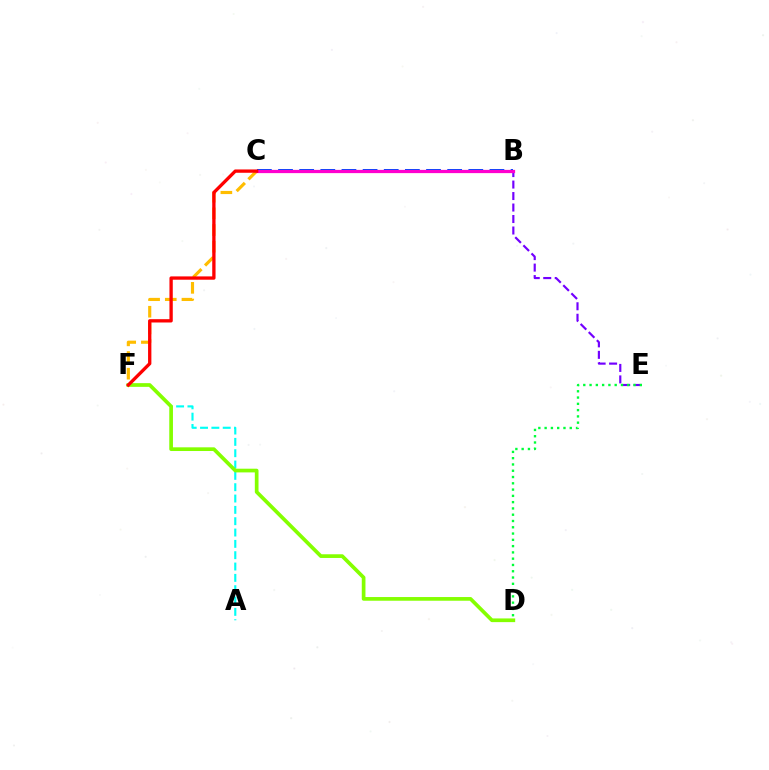{('B', 'E'): [{'color': '#7200ff', 'line_style': 'dashed', 'thickness': 1.56}], ('B', 'C'): [{'color': '#004bff', 'line_style': 'dashed', 'thickness': 2.87}, {'color': '#ff00cf', 'line_style': 'solid', 'thickness': 2.33}], ('A', 'F'): [{'color': '#00fff6', 'line_style': 'dashed', 'thickness': 1.54}], ('C', 'F'): [{'color': '#ffbd00', 'line_style': 'dashed', 'thickness': 2.26}, {'color': '#ff0000', 'line_style': 'solid', 'thickness': 2.39}], ('D', 'F'): [{'color': '#84ff00', 'line_style': 'solid', 'thickness': 2.66}], ('D', 'E'): [{'color': '#00ff39', 'line_style': 'dotted', 'thickness': 1.71}]}